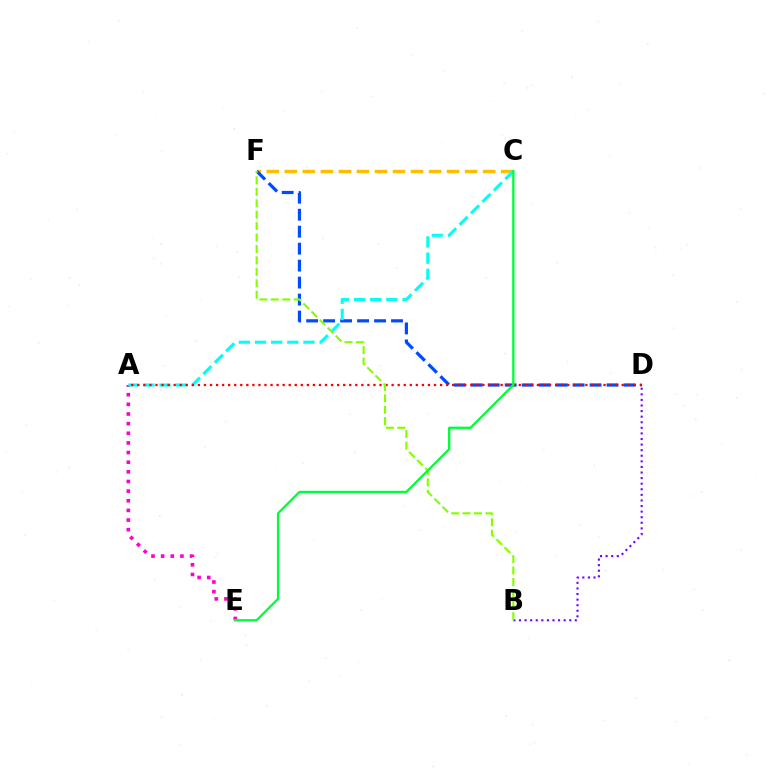{('C', 'F'): [{'color': '#ffbd00', 'line_style': 'dashed', 'thickness': 2.45}], ('D', 'F'): [{'color': '#004bff', 'line_style': 'dashed', 'thickness': 2.31}], ('B', 'D'): [{'color': '#7200ff', 'line_style': 'dotted', 'thickness': 1.52}], ('A', 'E'): [{'color': '#ff00cf', 'line_style': 'dotted', 'thickness': 2.62}], ('A', 'C'): [{'color': '#00fff6', 'line_style': 'dashed', 'thickness': 2.2}], ('A', 'D'): [{'color': '#ff0000', 'line_style': 'dotted', 'thickness': 1.64}], ('B', 'F'): [{'color': '#84ff00', 'line_style': 'dashed', 'thickness': 1.55}], ('C', 'E'): [{'color': '#00ff39', 'line_style': 'solid', 'thickness': 1.67}]}